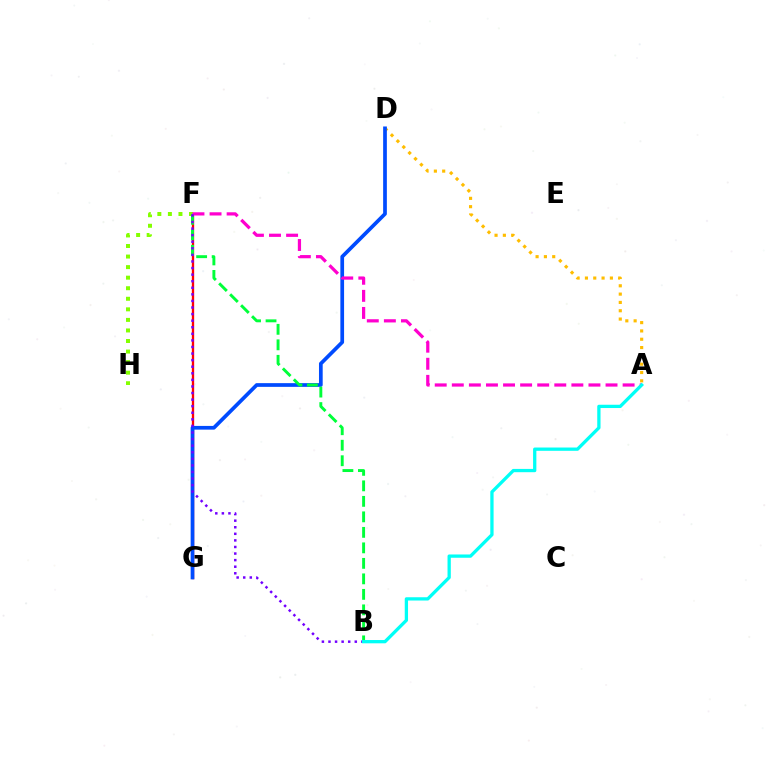{('F', 'G'): [{'color': '#ff0000', 'line_style': 'solid', 'thickness': 1.67}], ('A', 'D'): [{'color': '#ffbd00', 'line_style': 'dotted', 'thickness': 2.26}], ('F', 'H'): [{'color': '#84ff00', 'line_style': 'dotted', 'thickness': 2.87}], ('D', 'G'): [{'color': '#004bff', 'line_style': 'solid', 'thickness': 2.67}], ('B', 'F'): [{'color': '#00ff39', 'line_style': 'dashed', 'thickness': 2.11}, {'color': '#7200ff', 'line_style': 'dotted', 'thickness': 1.79}], ('A', 'F'): [{'color': '#ff00cf', 'line_style': 'dashed', 'thickness': 2.32}], ('A', 'B'): [{'color': '#00fff6', 'line_style': 'solid', 'thickness': 2.37}]}